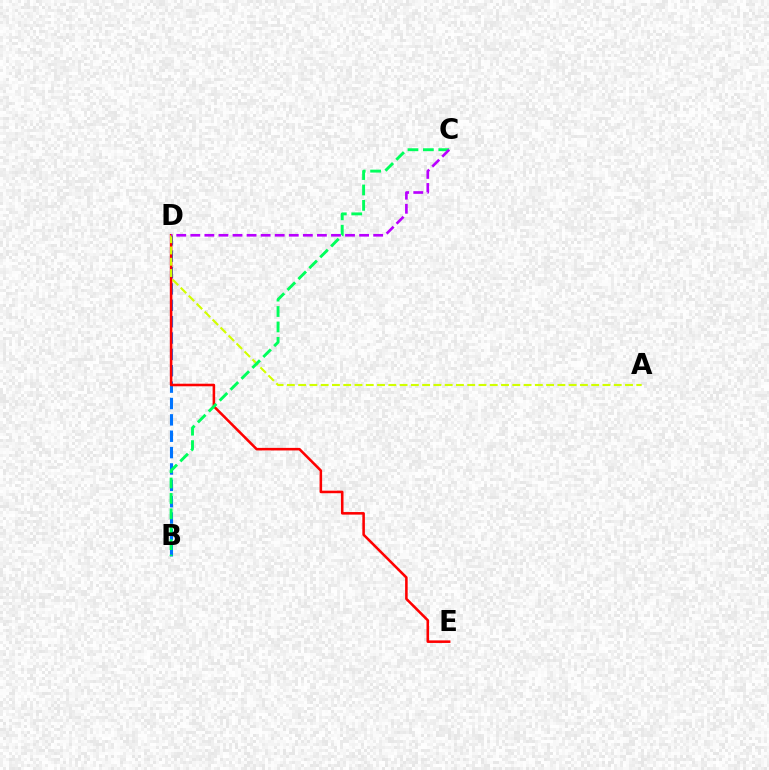{('B', 'D'): [{'color': '#0074ff', 'line_style': 'dashed', 'thickness': 2.22}], ('D', 'E'): [{'color': '#ff0000', 'line_style': 'solid', 'thickness': 1.84}], ('A', 'D'): [{'color': '#d1ff00', 'line_style': 'dashed', 'thickness': 1.53}], ('B', 'C'): [{'color': '#00ff5c', 'line_style': 'dashed', 'thickness': 2.09}], ('C', 'D'): [{'color': '#b900ff', 'line_style': 'dashed', 'thickness': 1.91}]}